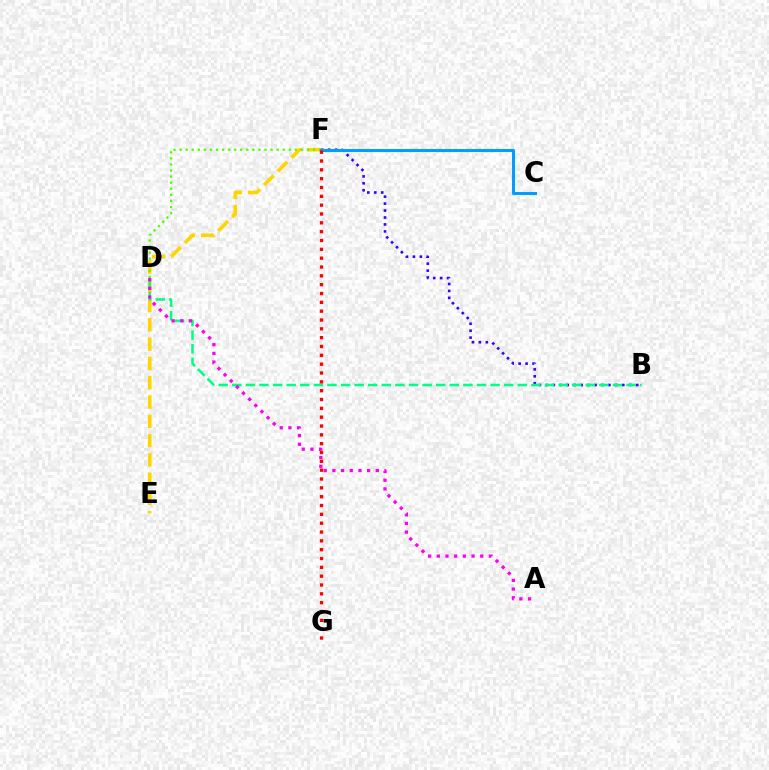{('B', 'F'): [{'color': '#3700ff', 'line_style': 'dotted', 'thickness': 1.89}], ('E', 'F'): [{'color': '#ffd500', 'line_style': 'dashed', 'thickness': 2.62}], ('B', 'D'): [{'color': '#00ff86', 'line_style': 'dashed', 'thickness': 1.85}], ('A', 'D'): [{'color': '#ff00ed', 'line_style': 'dotted', 'thickness': 2.36}], ('D', 'F'): [{'color': '#4fff00', 'line_style': 'dotted', 'thickness': 1.65}], ('C', 'F'): [{'color': '#009eff', 'line_style': 'solid', 'thickness': 2.19}], ('F', 'G'): [{'color': '#ff0000', 'line_style': 'dotted', 'thickness': 2.4}]}